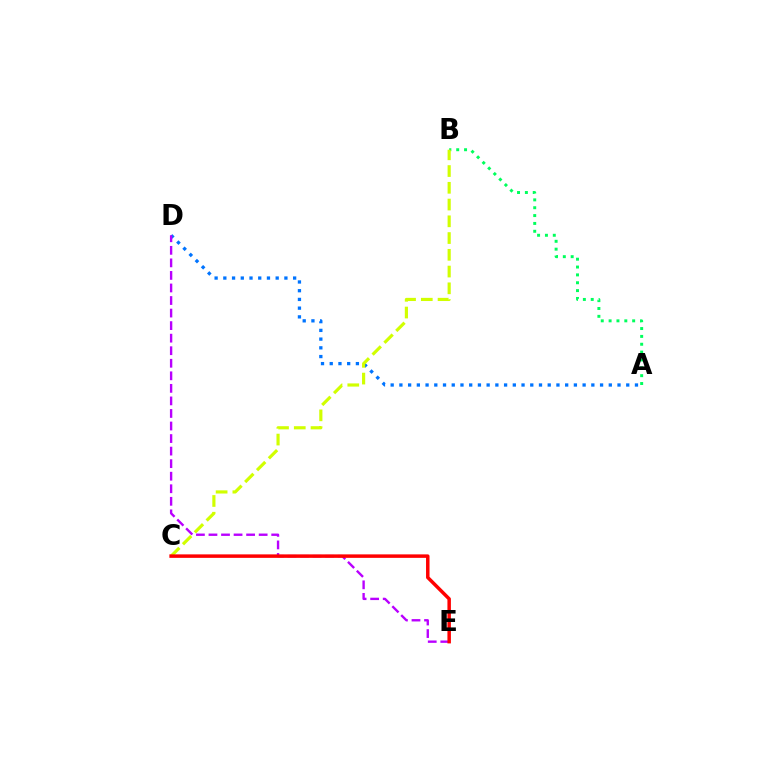{('A', 'D'): [{'color': '#0074ff', 'line_style': 'dotted', 'thickness': 2.37}], ('A', 'B'): [{'color': '#00ff5c', 'line_style': 'dotted', 'thickness': 2.13}], ('D', 'E'): [{'color': '#b900ff', 'line_style': 'dashed', 'thickness': 1.7}], ('B', 'C'): [{'color': '#d1ff00', 'line_style': 'dashed', 'thickness': 2.28}], ('C', 'E'): [{'color': '#ff0000', 'line_style': 'solid', 'thickness': 2.51}]}